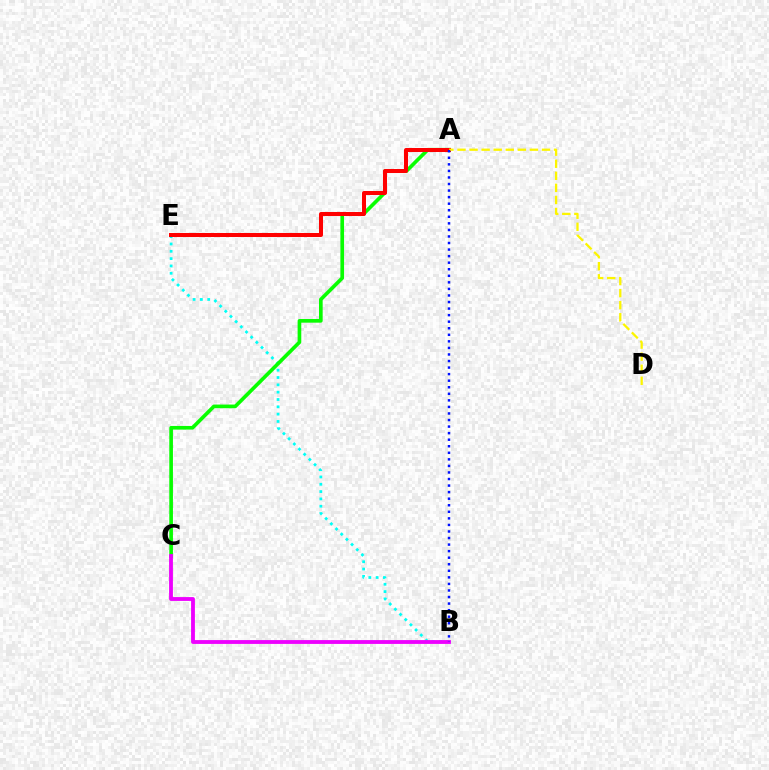{('B', 'E'): [{'color': '#00fff6', 'line_style': 'dotted', 'thickness': 1.99}], ('A', 'C'): [{'color': '#08ff00', 'line_style': 'solid', 'thickness': 2.63}], ('A', 'E'): [{'color': '#ff0000', 'line_style': 'solid', 'thickness': 2.89}], ('B', 'C'): [{'color': '#ee00ff', 'line_style': 'solid', 'thickness': 2.76}], ('A', 'D'): [{'color': '#fcf500', 'line_style': 'dashed', 'thickness': 1.64}], ('A', 'B'): [{'color': '#0010ff', 'line_style': 'dotted', 'thickness': 1.78}]}